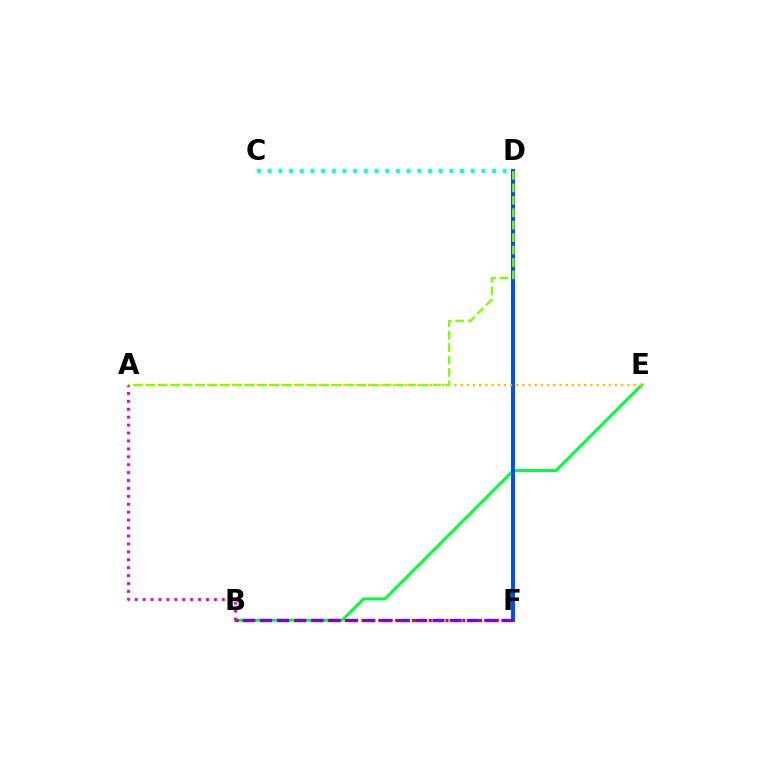{('B', 'E'): [{'color': '#00ff39', 'line_style': 'solid', 'thickness': 2.16}], ('D', 'F'): [{'color': '#004bff', 'line_style': 'solid', 'thickness': 2.85}], ('A', 'E'): [{'color': '#ffbd00', 'line_style': 'dotted', 'thickness': 1.68}], ('B', 'F'): [{'color': '#ff0000', 'line_style': 'dotted', 'thickness': 2.28}, {'color': '#7200ff', 'line_style': 'dashed', 'thickness': 2.34}], ('A', 'D'): [{'color': '#84ff00', 'line_style': 'dashed', 'thickness': 1.69}], ('A', 'B'): [{'color': '#ff00cf', 'line_style': 'dotted', 'thickness': 2.15}], ('C', 'D'): [{'color': '#00fff6', 'line_style': 'dotted', 'thickness': 2.9}]}